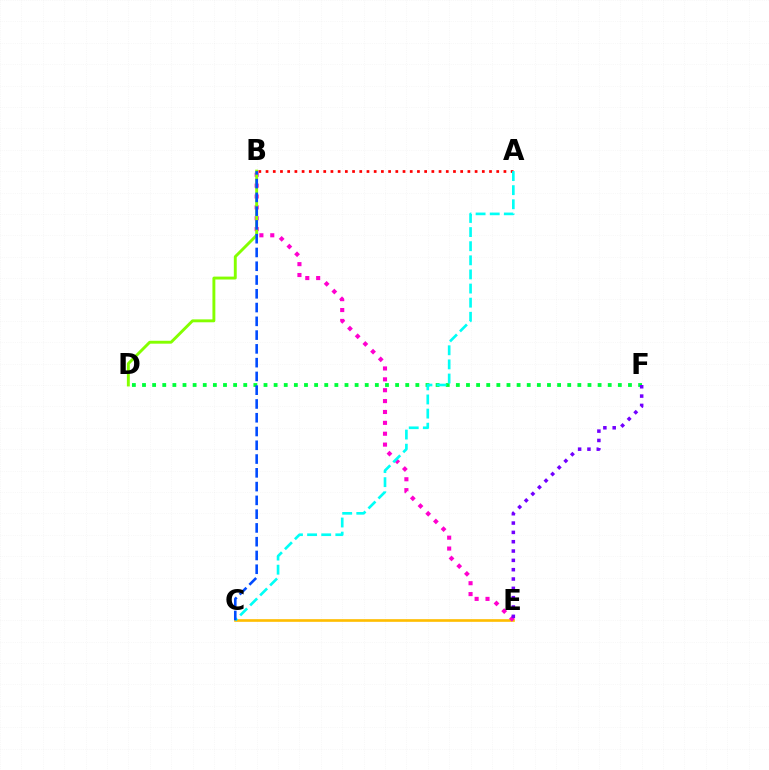{('C', 'E'): [{'color': '#ffbd00', 'line_style': 'solid', 'thickness': 1.91}], ('B', 'E'): [{'color': '#ff00cf', 'line_style': 'dotted', 'thickness': 2.96}], ('B', 'D'): [{'color': '#84ff00', 'line_style': 'solid', 'thickness': 2.09}], ('D', 'F'): [{'color': '#00ff39', 'line_style': 'dotted', 'thickness': 2.75}], ('A', 'B'): [{'color': '#ff0000', 'line_style': 'dotted', 'thickness': 1.96}], ('E', 'F'): [{'color': '#7200ff', 'line_style': 'dotted', 'thickness': 2.53}], ('A', 'C'): [{'color': '#00fff6', 'line_style': 'dashed', 'thickness': 1.92}], ('B', 'C'): [{'color': '#004bff', 'line_style': 'dashed', 'thickness': 1.87}]}